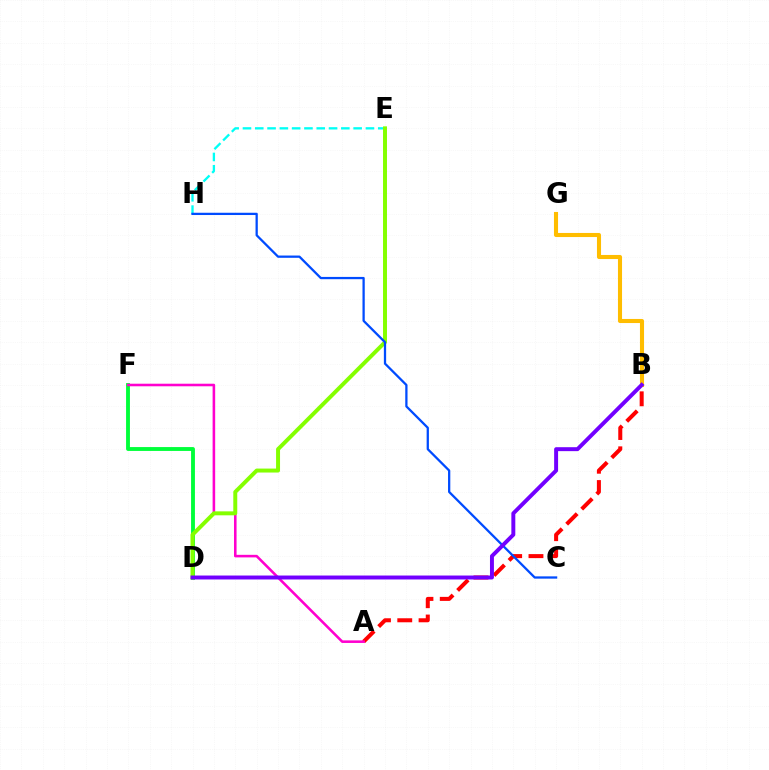{('A', 'B'): [{'color': '#ff0000', 'line_style': 'dashed', 'thickness': 2.89}], ('E', 'H'): [{'color': '#00fff6', 'line_style': 'dashed', 'thickness': 1.67}], ('D', 'F'): [{'color': '#00ff39', 'line_style': 'solid', 'thickness': 2.78}], ('B', 'G'): [{'color': '#ffbd00', 'line_style': 'solid', 'thickness': 2.94}], ('A', 'F'): [{'color': '#ff00cf', 'line_style': 'solid', 'thickness': 1.85}], ('D', 'E'): [{'color': '#84ff00', 'line_style': 'solid', 'thickness': 2.85}], ('C', 'H'): [{'color': '#004bff', 'line_style': 'solid', 'thickness': 1.64}], ('B', 'D'): [{'color': '#7200ff', 'line_style': 'solid', 'thickness': 2.84}]}